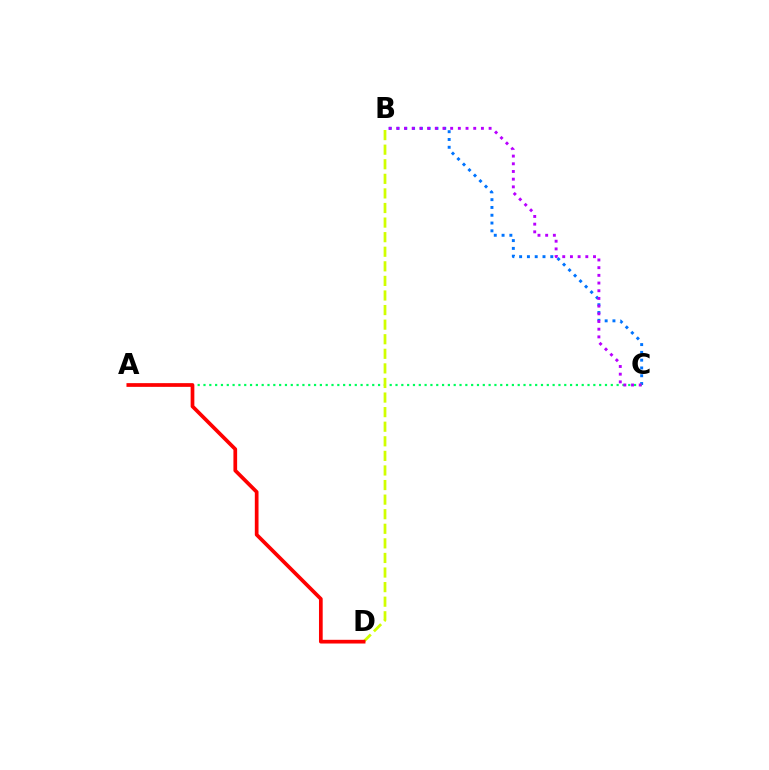{('B', 'C'): [{'color': '#0074ff', 'line_style': 'dotted', 'thickness': 2.12}, {'color': '#b900ff', 'line_style': 'dotted', 'thickness': 2.09}], ('A', 'C'): [{'color': '#00ff5c', 'line_style': 'dotted', 'thickness': 1.58}], ('B', 'D'): [{'color': '#d1ff00', 'line_style': 'dashed', 'thickness': 1.98}], ('A', 'D'): [{'color': '#ff0000', 'line_style': 'solid', 'thickness': 2.67}]}